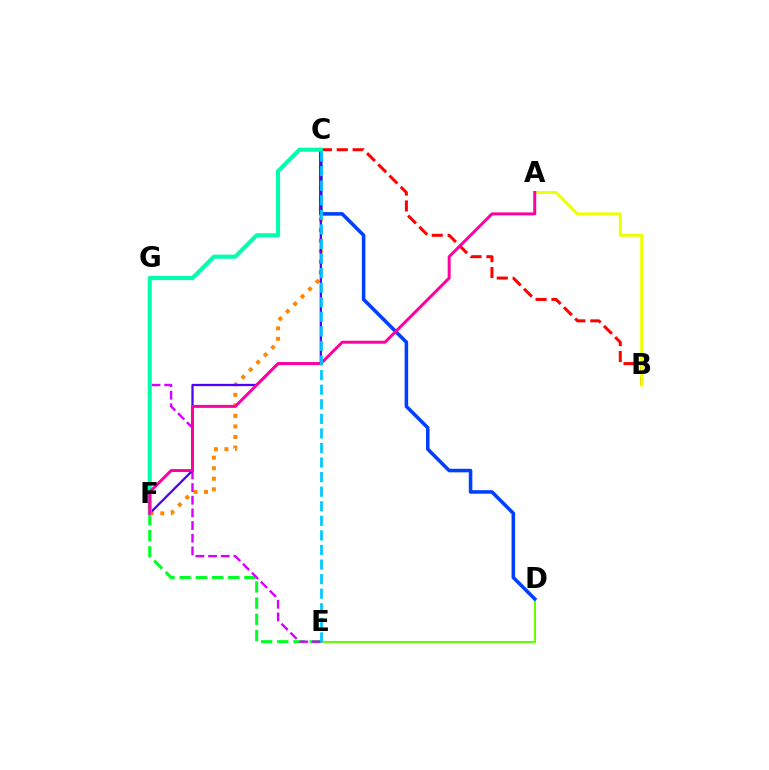{('C', 'F'): [{'color': '#ff8800', 'line_style': 'dotted', 'thickness': 2.86}, {'color': '#4f00ff', 'line_style': 'solid', 'thickness': 1.64}, {'color': '#00ffaf', 'line_style': 'solid', 'thickness': 2.95}], ('D', 'E'): [{'color': '#66ff00', 'line_style': 'solid', 'thickness': 1.51}], ('B', 'C'): [{'color': '#ff0000', 'line_style': 'dashed', 'thickness': 2.16}], ('C', 'D'): [{'color': '#003fff', 'line_style': 'solid', 'thickness': 2.55}], ('E', 'F'): [{'color': '#00ff27', 'line_style': 'dashed', 'thickness': 2.2}], ('A', 'B'): [{'color': '#eeff00', 'line_style': 'solid', 'thickness': 2.12}], ('E', 'G'): [{'color': '#d600ff', 'line_style': 'dashed', 'thickness': 1.72}], ('A', 'F'): [{'color': '#ff00a0', 'line_style': 'solid', 'thickness': 2.14}], ('C', 'E'): [{'color': '#00c7ff', 'line_style': 'dashed', 'thickness': 1.98}]}